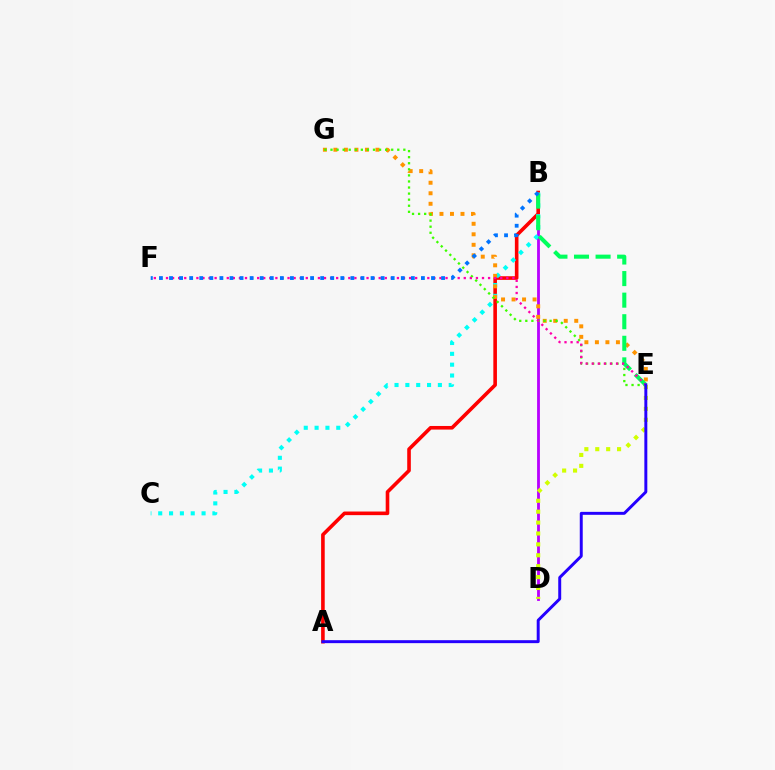{('B', 'D'): [{'color': '#b900ff', 'line_style': 'solid', 'thickness': 2.03}], ('D', 'E'): [{'color': '#d1ff00', 'line_style': 'dotted', 'thickness': 2.96}], ('A', 'B'): [{'color': '#ff0000', 'line_style': 'solid', 'thickness': 2.6}], ('B', 'C'): [{'color': '#00fff6', 'line_style': 'dotted', 'thickness': 2.95}], ('E', 'G'): [{'color': '#ff9400', 'line_style': 'dotted', 'thickness': 2.86}, {'color': '#3dff00', 'line_style': 'dotted', 'thickness': 1.65}], ('B', 'E'): [{'color': '#00ff5c', 'line_style': 'dashed', 'thickness': 2.93}], ('E', 'F'): [{'color': '#ff00ac', 'line_style': 'dotted', 'thickness': 1.65}], ('A', 'E'): [{'color': '#2500ff', 'line_style': 'solid', 'thickness': 2.13}], ('B', 'F'): [{'color': '#0074ff', 'line_style': 'dotted', 'thickness': 2.74}]}